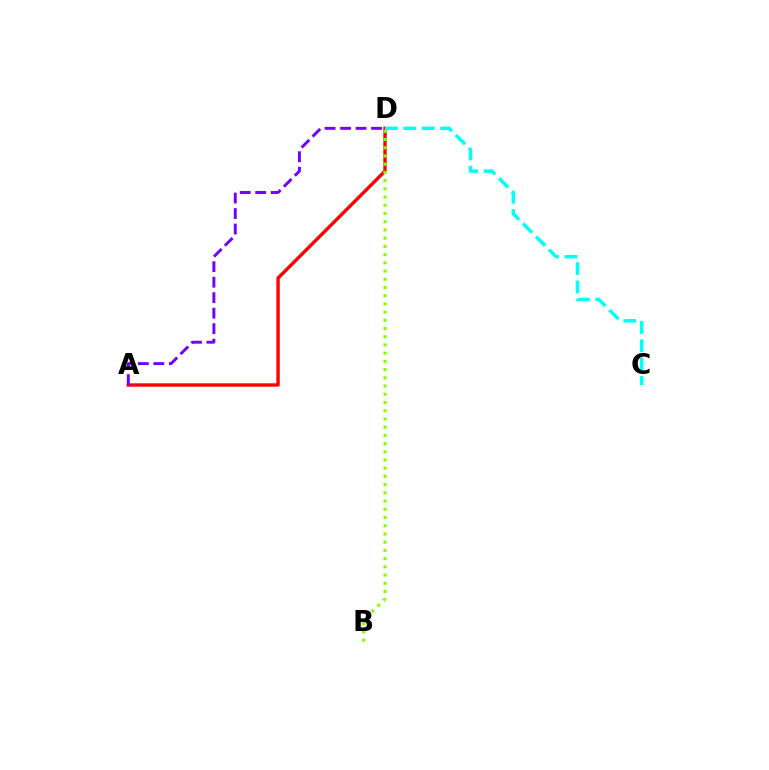{('A', 'D'): [{'color': '#ff0000', 'line_style': 'solid', 'thickness': 2.43}, {'color': '#7200ff', 'line_style': 'dashed', 'thickness': 2.1}], ('B', 'D'): [{'color': '#84ff00', 'line_style': 'dotted', 'thickness': 2.23}], ('C', 'D'): [{'color': '#00fff6', 'line_style': 'dashed', 'thickness': 2.5}]}